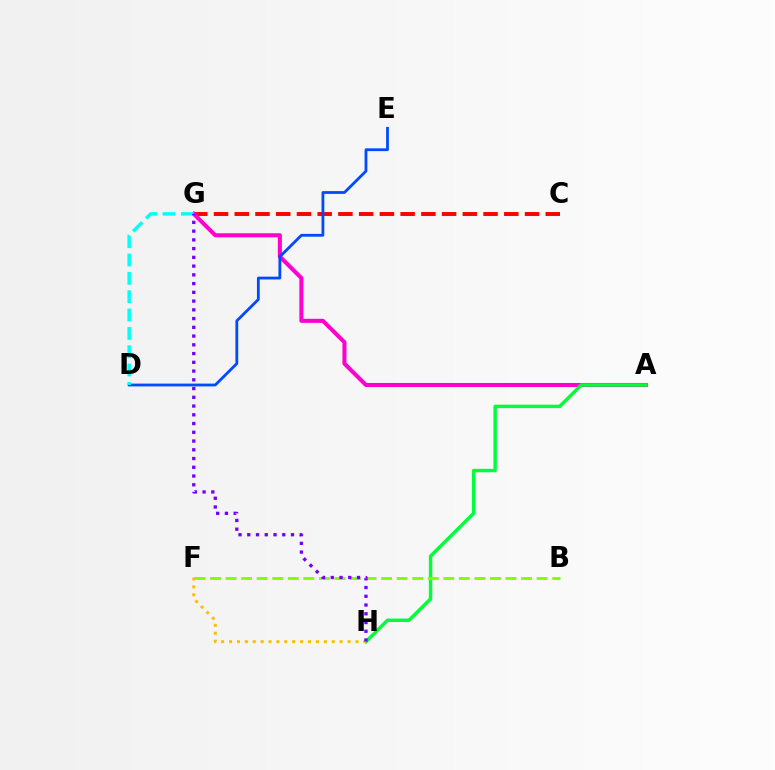{('C', 'G'): [{'color': '#ff0000', 'line_style': 'dashed', 'thickness': 2.82}], ('A', 'G'): [{'color': '#ff00cf', 'line_style': 'solid', 'thickness': 2.92}], ('D', 'E'): [{'color': '#004bff', 'line_style': 'solid', 'thickness': 2.02}], ('A', 'H'): [{'color': '#00ff39', 'line_style': 'solid', 'thickness': 2.49}], ('D', 'G'): [{'color': '#00fff6', 'line_style': 'dashed', 'thickness': 2.49}], ('B', 'F'): [{'color': '#84ff00', 'line_style': 'dashed', 'thickness': 2.11}], ('F', 'H'): [{'color': '#ffbd00', 'line_style': 'dotted', 'thickness': 2.15}], ('G', 'H'): [{'color': '#7200ff', 'line_style': 'dotted', 'thickness': 2.38}]}